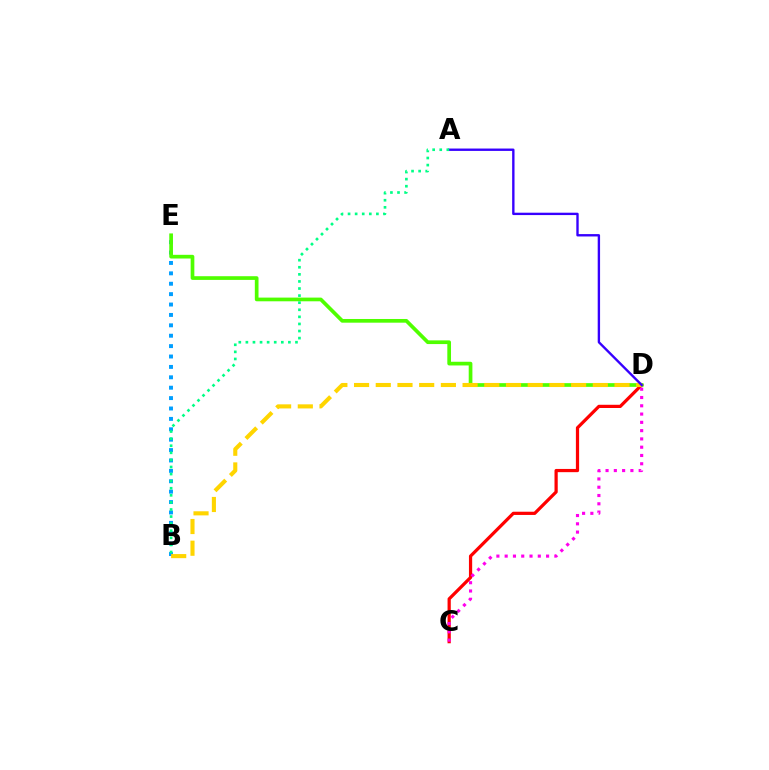{('B', 'E'): [{'color': '#009eff', 'line_style': 'dotted', 'thickness': 2.82}], ('C', 'D'): [{'color': '#ff0000', 'line_style': 'solid', 'thickness': 2.32}, {'color': '#ff00ed', 'line_style': 'dotted', 'thickness': 2.25}], ('D', 'E'): [{'color': '#4fff00', 'line_style': 'solid', 'thickness': 2.66}], ('B', 'D'): [{'color': '#ffd500', 'line_style': 'dashed', 'thickness': 2.95}], ('A', 'D'): [{'color': '#3700ff', 'line_style': 'solid', 'thickness': 1.71}], ('A', 'B'): [{'color': '#00ff86', 'line_style': 'dotted', 'thickness': 1.92}]}